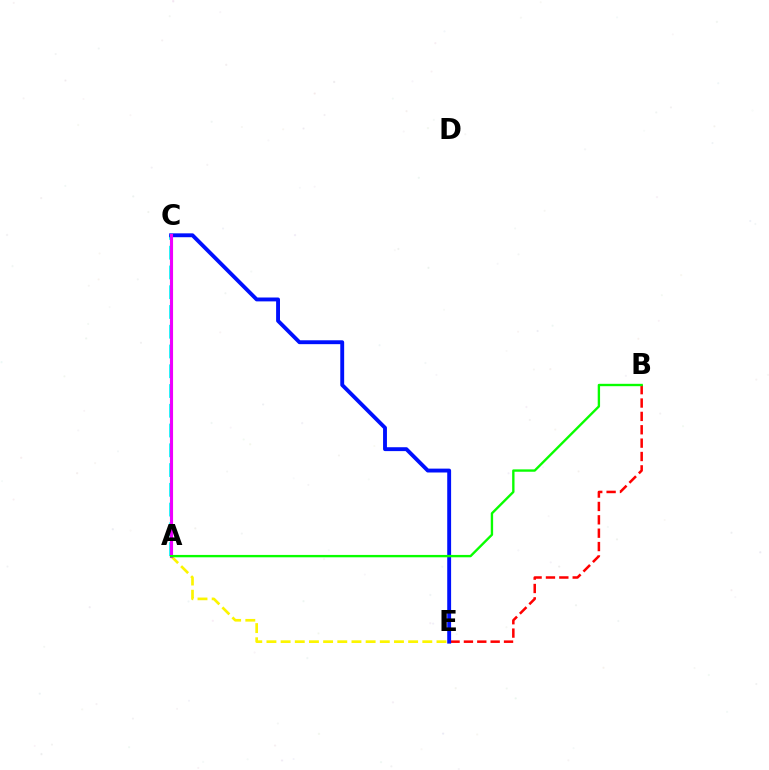{('B', 'E'): [{'color': '#ff0000', 'line_style': 'dashed', 'thickness': 1.82}], ('A', 'C'): [{'color': '#00fff6', 'line_style': 'dashed', 'thickness': 2.68}, {'color': '#ee00ff', 'line_style': 'solid', 'thickness': 2.24}], ('C', 'E'): [{'color': '#0010ff', 'line_style': 'solid', 'thickness': 2.79}], ('A', 'E'): [{'color': '#fcf500', 'line_style': 'dashed', 'thickness': 1.93}], ('A', 'B'): [{'color': '#08ff00', 'line_style': 'solid', 'thickness': 1.7}]}